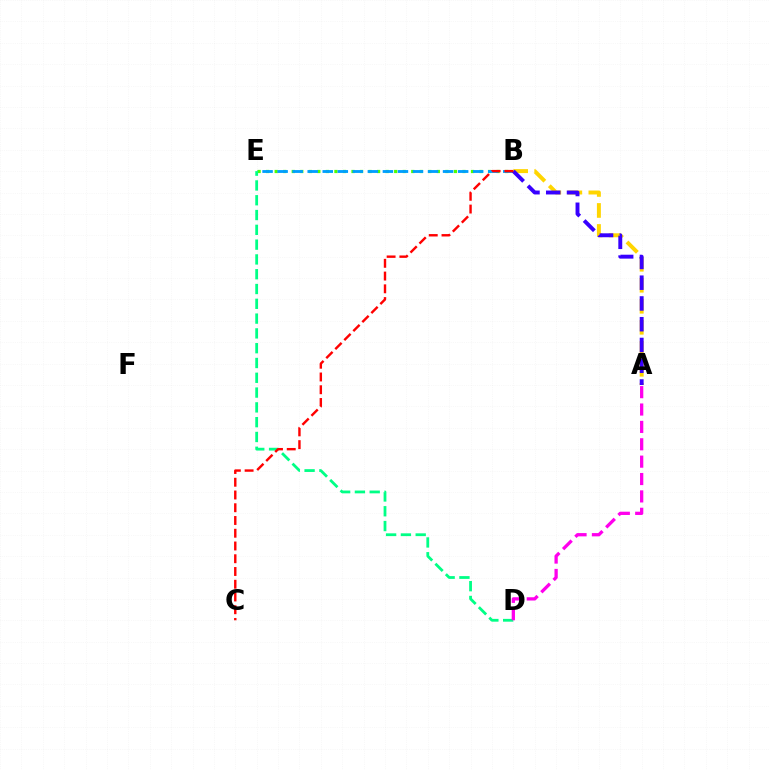{('B', 'E'): [{'color': '#4fff00', 'line_style': 'dotted', 'thickness': 2.32}, {'color': '#009eff', 'line_style': 'dashed', 'thickness': 2.04}], ('A', 'B'): [{'color': '#ffd500', 'line_style': 'dashed', 'thickness': 2.85}, {'color': '#3700ff', 'line_style': 'dashed', 'thickness': 2.82}], ('D', 'E'): [{'color': '#00ff86', 'line_style': 'dashed', 'thickness': 2.01}], ('A', 'D'): [{'color': '#ff00ed', 'line_style': 'dashed', 'thickness': 2.36}], ('B', 'C'): [{'color': '#ff0000', 'line_style': 'dashed', 'thickness': 1.73}]}